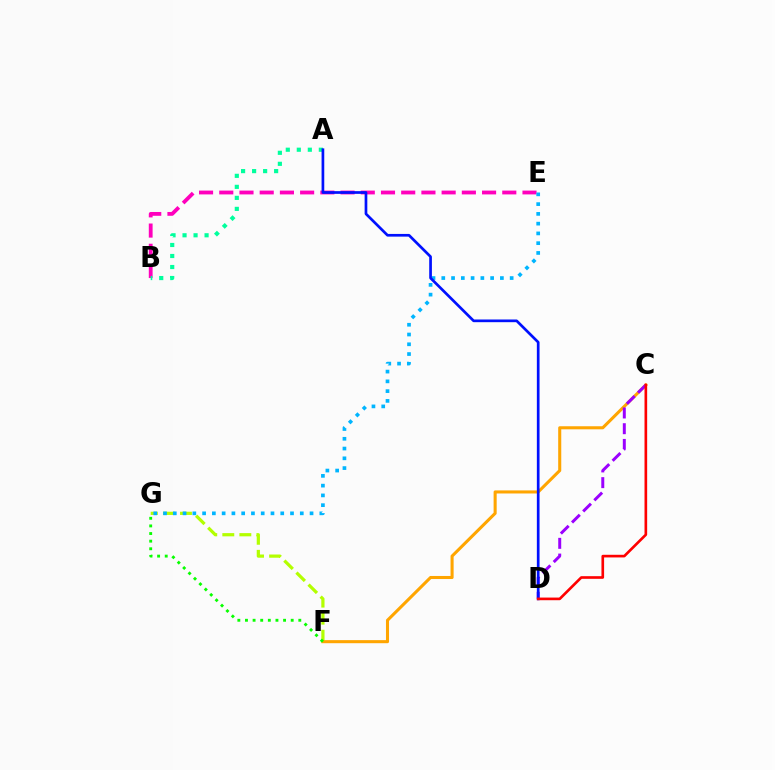{('F', 'G'): [{'color': '#b3ff00', 'line_style': 'dashed', 'thickness': 2.32}, {'color': '#08ff00', 'line_style': 'dotted', 'thickness': 2.07}], ('B', 'E'): [{'color': '#ff00bd', 'line_style': 'dashed', 'thickness': 2.75}], ('A', 'B'): [{'color': '#00ff9d', 'line_style': 'dotted', 'thickness': 2.99}], ('C', 'F'): [{'color': '#ffa500', 'line_style': 'solid', 'thickness': 2.21}], ('C', 'D'): [{'color': '#9b00ff', 'line_style': 'dashed', 'thickness': 2.14}, {'color': '#ff0000', 'line_style': 'solid', 'thickness': 1.91}], ('E', 'G'): [{'color': '#00b5ff', 'line_style': 'dotted', 'thickness': 2.65}], ('A', 'D'): [{'color': '#0010ff', 'line_style': 'solid', 'thickness': 1.94}]}